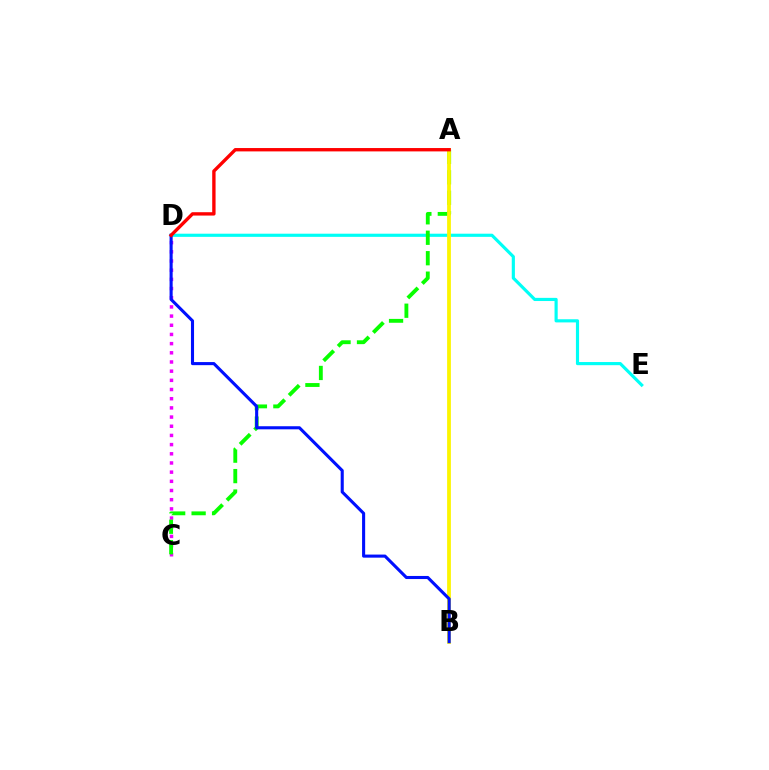{('D', 'E'): [{'color': '#00fff6', 'line_style': 'solid', 'thickness': 2.27}], ('C', 'D'): [{'color': '#ee00ff', 'line_style': 'dotted', 'thickness': 2.49}], ('A', 'C'): [{'color': '#08ff00', 'line_style': 'dashed', 'thickness': 2.78}], ('A', 'B'): [{'color': '#fcf500', 'line_style': 'solid', 'thickness': 2.72}], ('B', 'D'): [{'color': '#0010ff', 'line_style': 'solid', 'thickness': 2.22}], ('A', 'D'): [{'color': '#ff0000', 'line_style': 'solid', 'thickness': 2.42}]}